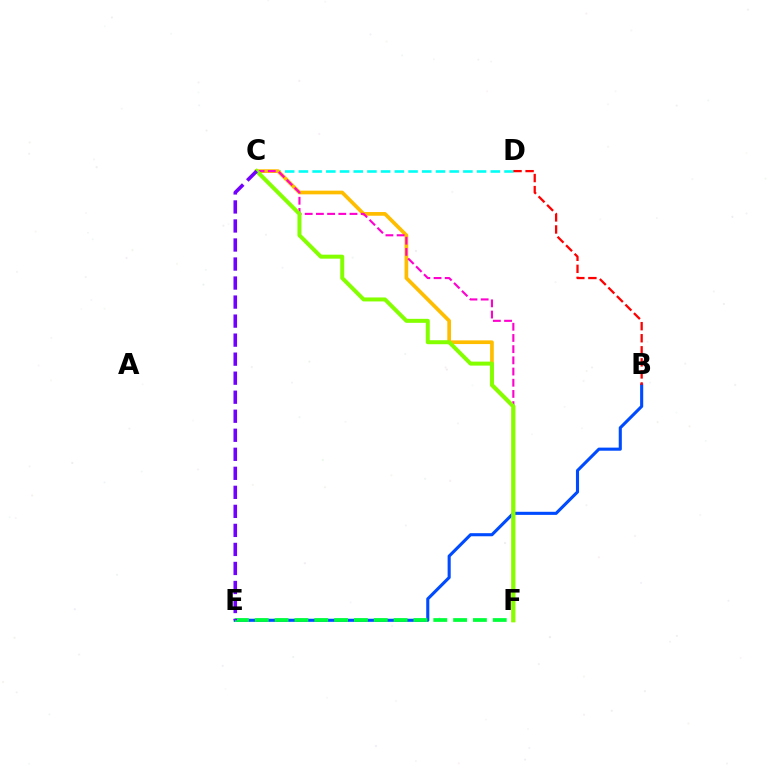{('C', 'D'): [{'color': '#00fff6', 'line_style': 'dashed', 'thickness': 1.86}], ('B', 'E'): [{'color': '#004bff', 'line_style': 'solid', 'thickness': 2.23}], ('B', 'D'): [{'color': '#ff0000', 'line_style': 'dashed', 'thickness': 1.64}], ('C', 'F'): [{'color': '#ffbd00', 'line_style': 'solid', 'thickness': 2.66}, {'color': '#ff00cf', 'line_style': 'dashed', 'thickness': 1.52}, {'color': '#84ff00', 'line_style': 'solid', 'thickness': 2.87}], ('E', 'F'): [{'color': '#00ff39', 'line_style': 'dashed', 'thickness': 2.69}], ('C', 'E'): [{'color': '#7200ff', 'line_style': 'dashed', 'thickness': 2.58}]}